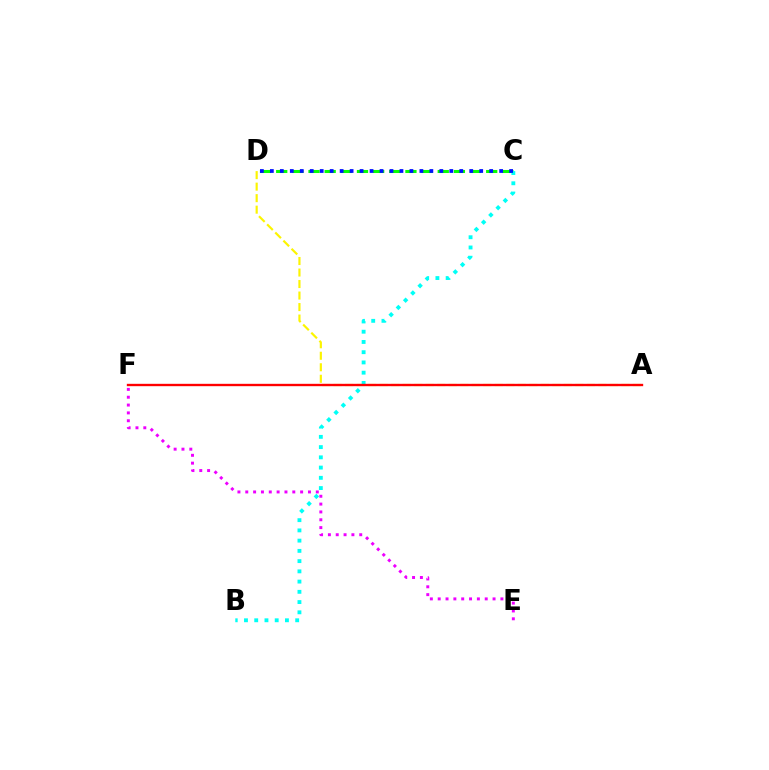{('A', 'D'): [{'color': '#fcf500', 'line_style': 'dashed', 'thickness': 1.56}], ('E', 'F'): [{'color': '#ee00ff', 'line_style': 'dotted', 'thickness': 2.13}], ('C', 'D'): [{'color': '#08ff00', 'line_style': 'dashed', 'thickness': 2.19}, {'color': '#0010ff', 'line_style': 'dotted', 'thickness': 2.71}], ('B', 'C'): [{'color': '#00fff6', 'line_style': 'dotted', 'thickness': 2.78}], ('A', 'F'): [{'color': '#ff0000', 'line_style': 'solid', 'thickness': 1.7}]}